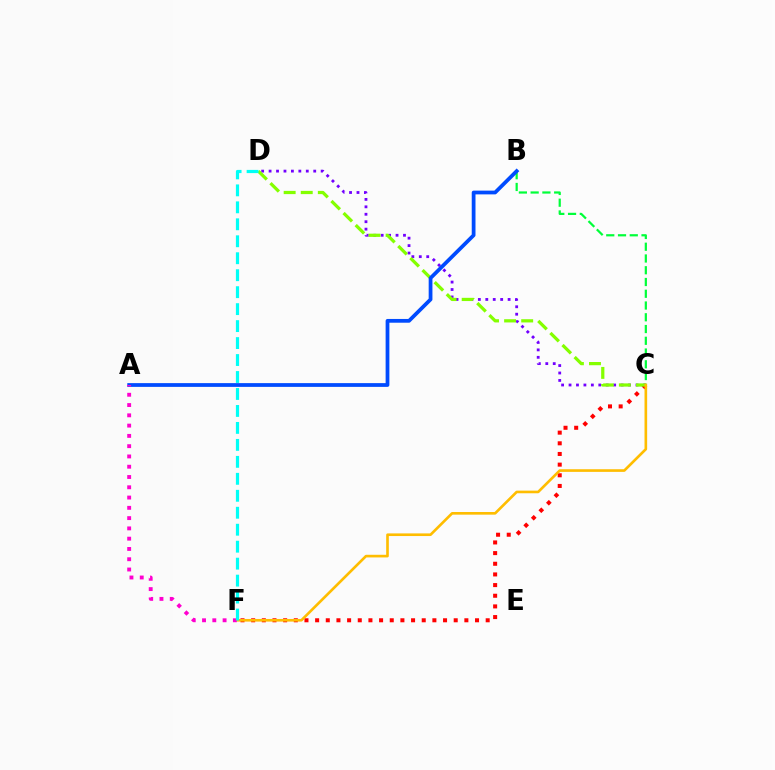{('C', 'D'): [{'color': '#7200ff', 'line_style': 'dotted', 'thickness': 2.02}, {'color': '#84ff00', 'line_style': 'dashed', 'thickness': 2.32}], ('C', 'F'): [{'color': '#ff0000', 'line_style': 'dotted', 'thickness': 2.9}, {'color': '#ffbd00', 'line_style': 'solid', 'thickness': 1.9}], ('B', 'C'): [{'color': '#00ff39', 'line_style': 'dashed', 'thickness': 1.6}], ('A', 'B'): [{'color': '#004bff', 'line_style': 'solid', 'thickness': 2.71}], ('A', 'F'): [{'color': '#ff00cf', 'line_style': 'dotted', 'thickness': 2.79}], ('D', 'F'): [{'color': '#00fff6', 'line_style': 'dashed', 'thickness': 2.31}]}